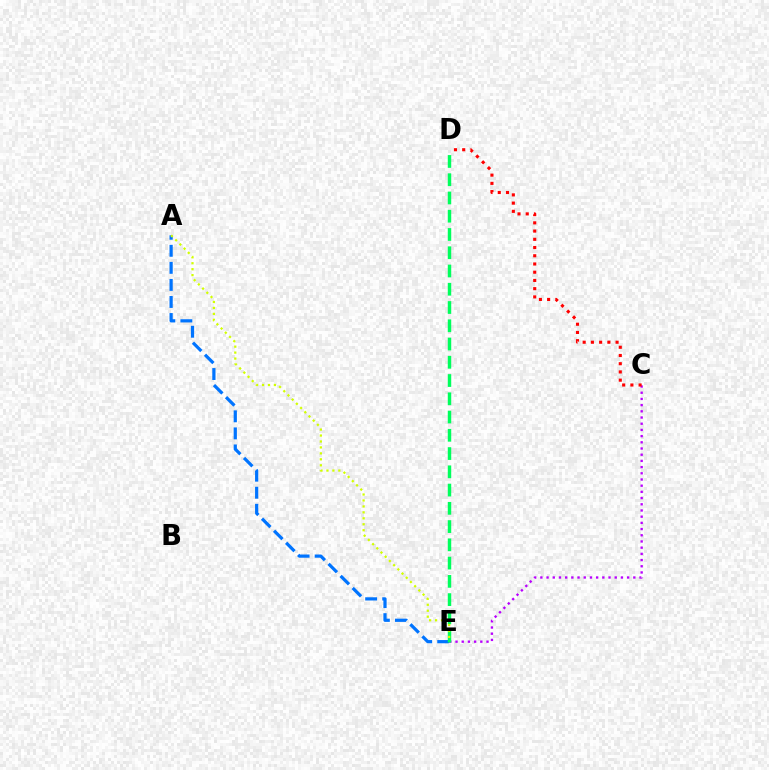{('C', 'E'): [{'color': '#b900ff', 'line_style': 'dotted', 'thickness': 1.68}], ('C', 'D'): [{'color': '#ff0000', 'line_style': 'dotted', 'thickness': 2.24}], ('A', 'E'): [{'color': '#0074ff', 'line_style': 'dashed', 'thickness': 2.32}, {'color': '#d1ff00', 'line_style': 'dotted', 'thickness': 1.62}], ('D', 'E'): [{'color': '#00ff5c', 'line_style': 'dashed', 'thickness': 2.48}]}